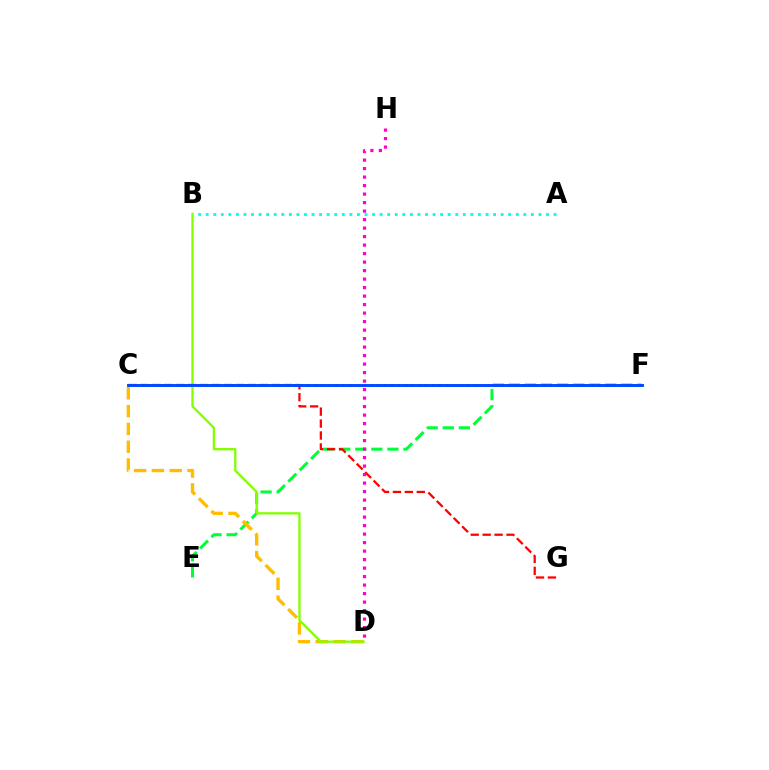{('A', 'B'): [{'color': '#00fff6', 'line_style': 'dotted', 'thickness': 2.06}], ('E', 'F'): [{'color': '#00ff39', 'line_style': 'dashed', 'thickness': 2.18}], ('C', 'D'): [{'color': '#ffbd00', 'line_style': 'dashed', 'thickness': 2.42}], ('B', 'D'): [{'color': '#84ff00', 'line_style': 'solid', 'thickness': 1.67}], ('C', 'G'): [{'color': '#ff0000', 'line_style': 'dashed', 'thickness': 1.62}], ('D', 'H'): [{'color': '#ff00cf', 'line_style': 'dotted', 'thickness': 2.31}], ('C', 'F'): [{'color': '#7200ff', 'line_style': 'dotted', 'thickness': 1.88}, {'color': '#004bff', 'line_style': 'solid', 'thickness': 2.1}]}